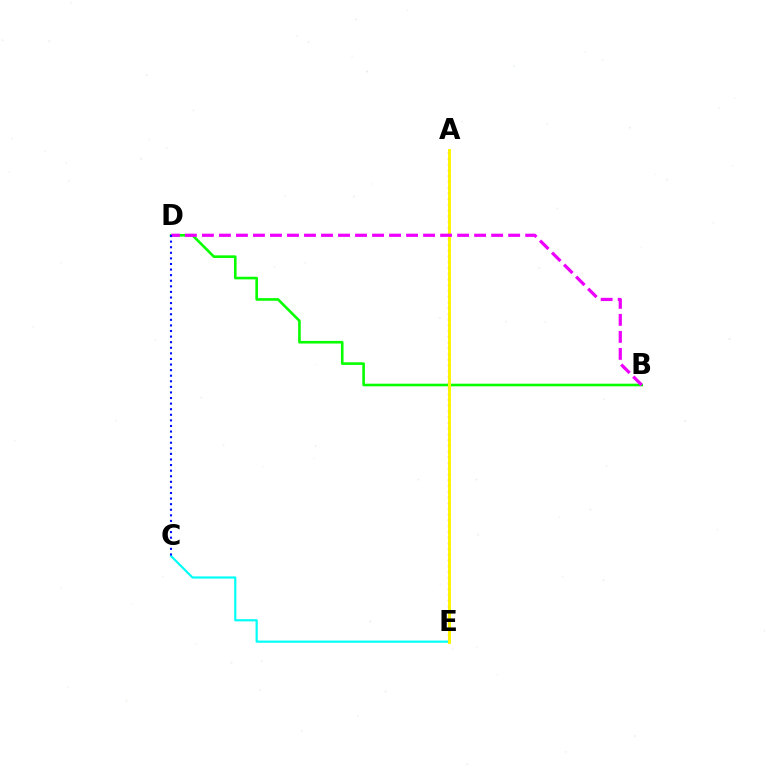{('A', 'E'): [{'color': '#ff0000', 'line_style': 'dotted', 'thickness': 1.56}, {'color': '#fcf500', 'line_style': 'solid', 'thickness': 2.12}], ('B', 'D'): [{'color': '#08ff00', 'line_style': 'solid', 'thickness': 1.89}, {'color': '#ee00ff', 'line_style': 'dashed', 'thickness': 2.31}], ('C', 'E'): [{'color': '#00fff6', 'line_style': 'solid', 'thickness': 1.57}], ('C', 'D'): [{'color': '#0010ff', 'line_style': 'dotted', 'thickness': 1.52}]}